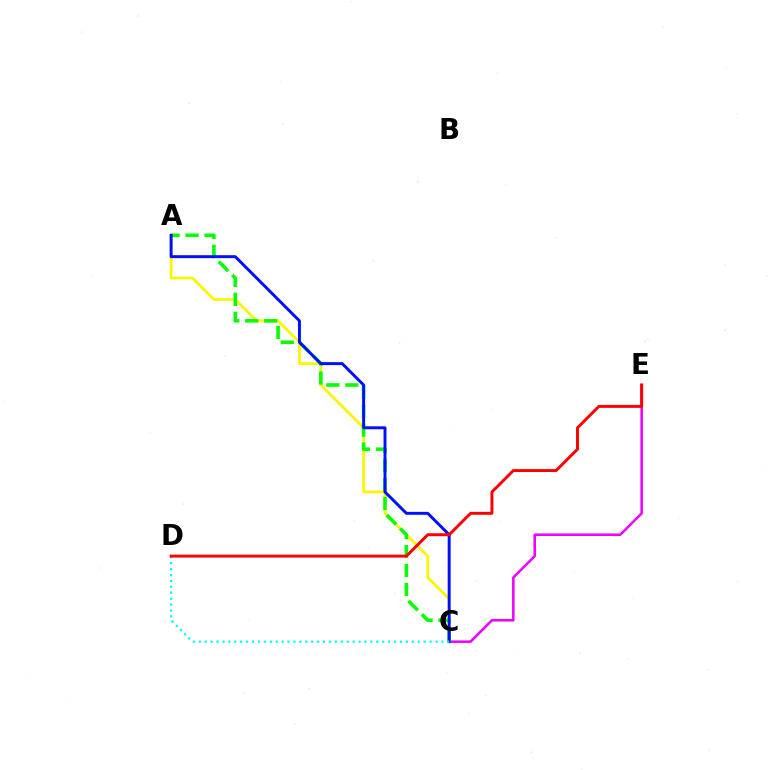{('C', 'E'): [{'color': '#ee00ff', 'line_style': 'solid', 'thickness': 1.83}], ('A', 'C'): [{'color': '#fcf500', 'line_style': 'solid', 'thickness': 1.98}, {'color': '#08ff00', 'line_style': 'dashed', 'thickness': 2.58}, {'color': '#0010ff', 'line_style': 'solid', 'thickness': 2.12}], ('C', 'D'): [{'color': '#00fff6', 'line_style': 'dotted', 'thickness': 1.61}], ('D', 'E'): [{'color': '#ff0000', 'line_style': 'solid', 'thickness': 2.12}]}